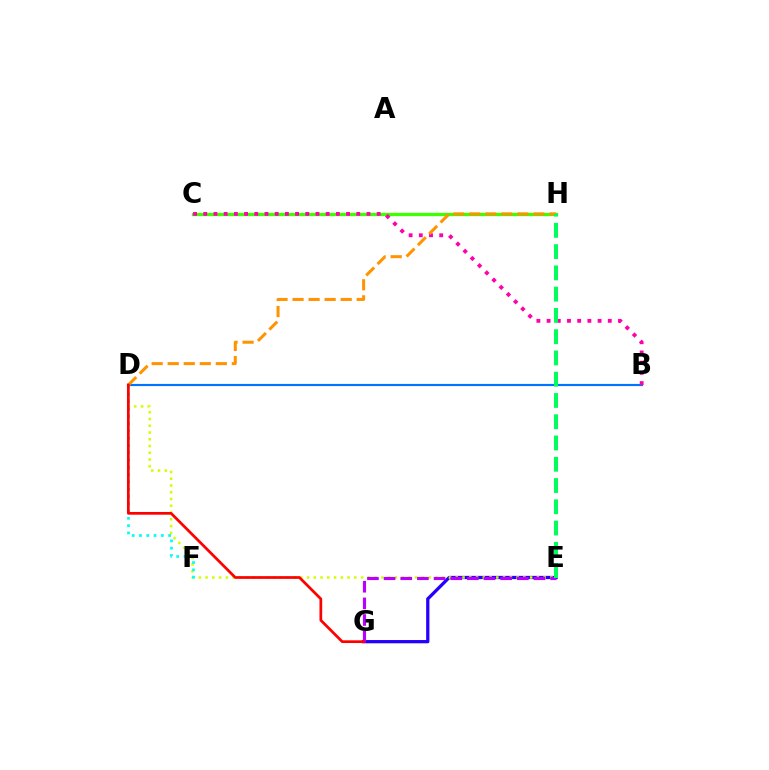{('E', 'G'): [{'color': '#2500ff', 'line_style': 'solid', 'thickness': 2.35}, {'color': '#b900ff', 'line_style': 'dashed', 'thickness': 2.26}], ('C', 'H'): [{'color': '#3dff00', 'line_style': 'solid', 'thickness': 2.38}], ('D', 'E'): [{'color': '#d1ff00', 'line_style': 'dotted', 'thickness': 1.84}], ('D', 'F'): [{'color': '#00fff6', 'line_style': 'dotted', 'thickness': 1.98}], ('B', 'D'): [{'color': '#0074ff', 'line_style': 'solid', 'thickness': 1.56}], ('B', 'C'): [{'color': '#ff00ac', 'line_style': 'dotted', 'thickness': 2.77}], ('D', 'H'): [{'color': '#ff9400', 'line_style': 'dashed', 'thickness': 2.18}], ('E', 'H'): [{'color': '#00ff5c', 'line_style': 'dashed', 'thickness': 2.89}], ('D', 'G'): [{'color': '#ff0000', 'line_style': 'solid', 'thickness': 1.96}]}